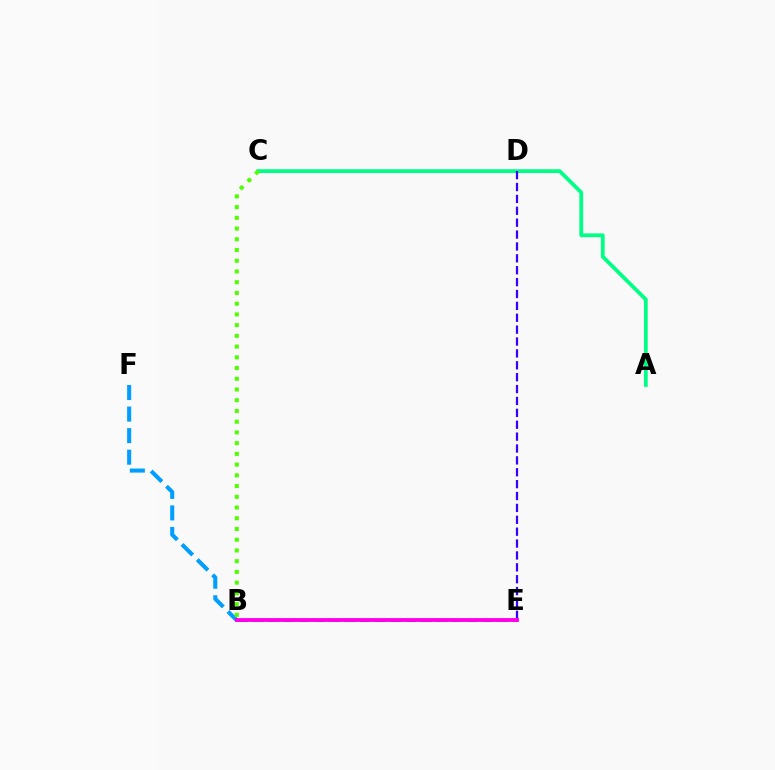{('B', 'E'): [{'color': '#ff0000', 'line_style': 'dashed', 'thickness': 2.08}, {'color': '#ff00ed', 'line_style': 'solid', 'thickness': 2.77}], ('B', 'F'): [{'color': '#009eff', 'line_style': 'dashed', 'thickness': 2.93}], ('C', 'D'): [{'color': '#ffd500', 'line_style': 'dashed', 'thickness': 1.98}], ('A', 'C'): [{'color': '#00ff86', 'line_style': 'solid', 'thickness': 2.72}], ('D', 'E'): [{'color': '#3700ff', 'line_style': 'dashed', 'thickness': 1.61}], ('B', 'C'): [{'color': '#4fff00', 'line_style': 'dotted', 'thickness': 2.92}]}